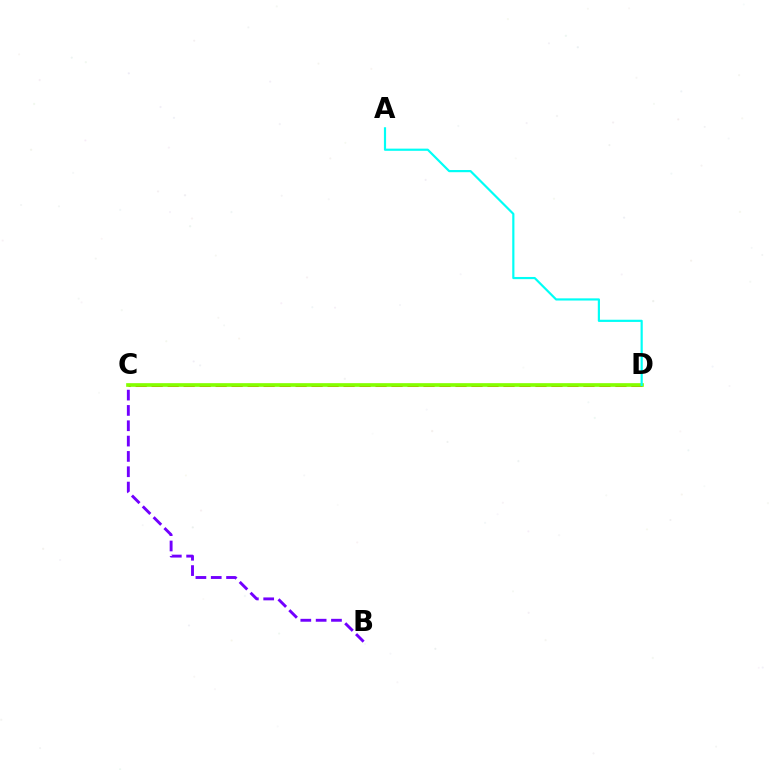{('C', 'D'): [{'color': '#ff0000', 'line_style': 'dashed', 'thickness': 2.17}, {'color': '#84ff00', 'line_style': 'solid', 'thickness': 2.64}], ('B', 'C'): [{'color': '#7200ff', 'line_style': 'dashed', 'thickness': 2.08}], ('A', 'D'): [{'color': '#00fff6', 'line_style': 'solid', 'thickness': 1.57}]}